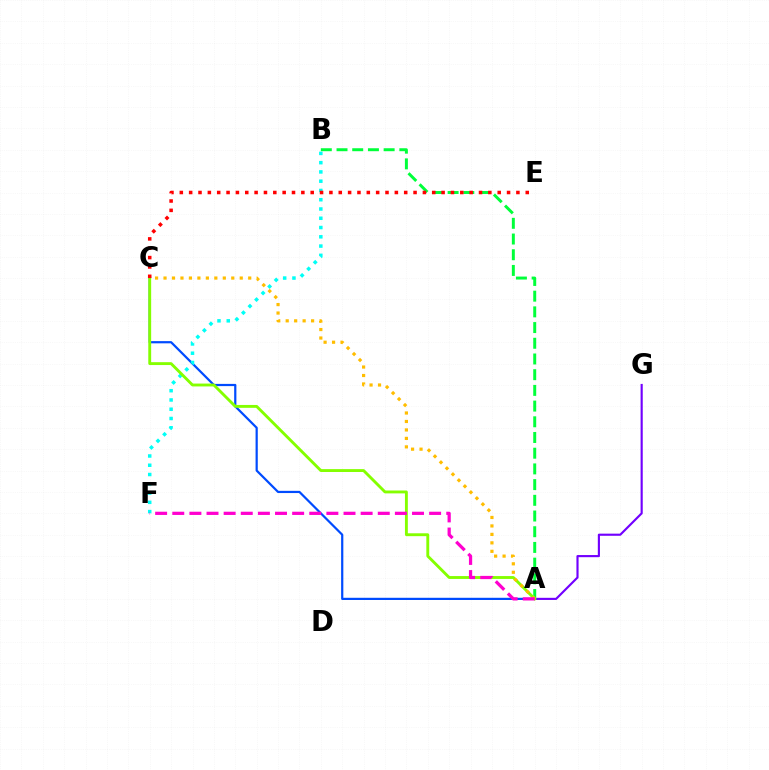{('A', 'C'): [{'color': '#004bff', 'line_style': 'solid', 'thickness': 1.59}, {'color': '#84ff00', 'line_style': 'solid', 'thickness': 2.07}, {'color': '#ffbd00', 'line_style': 'dotted', 'thickness': 2.3}], ('B', 'F'): [{'color': '#00fff6', 'line_style': 'dotted', 'thickness': 2.52}], ('A', 'B'): [{'color': '#00ff39', 'line_style': 'dashed', 'thickness': 2.13}], ('A', 'G'): [{'color': '#7200ff', 'line_style': 'solid', 'thickness': 1.54}], ('C', 'E'): [{'color': '#ff0000', 'line_style': 'dotted', 'thickness': 2.54}], ('A', 'F'): [{'color': '#ff00cf', 'line_style': 'dashed', 'thickness': 2.33}]}